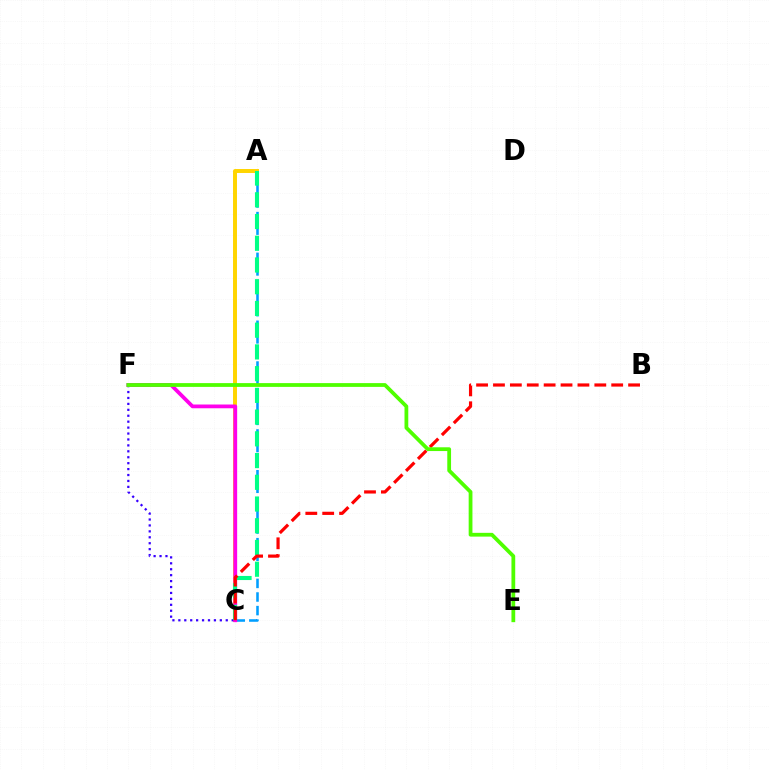{('A', 'C'): [{'color': '#009eff', 'line_style': 'dashed', 'thickness': 1.85}, {'color': '#ffd500', 'line_style': 'solid', 'thickness': 2.84}, {'color': '#00ff86', 'line_style': 'dashed', 'thickness': 2.95}], ('C', 'F'): [{'color': '#3700ff', 'line_style': 'dotted', 'thickness': 1.61}, {'color': '#ff00ed', 'line_style': 'solid', 'thickness': 2.71}], ('B', 'C'): [{'color': '#ff0000', 'line_style': 'dashed', 'thickness': 2.29}], ('E', 'F'): [{'color': '#4fff00', 'line_style': 'solid', 'thickness': 2.72}]}